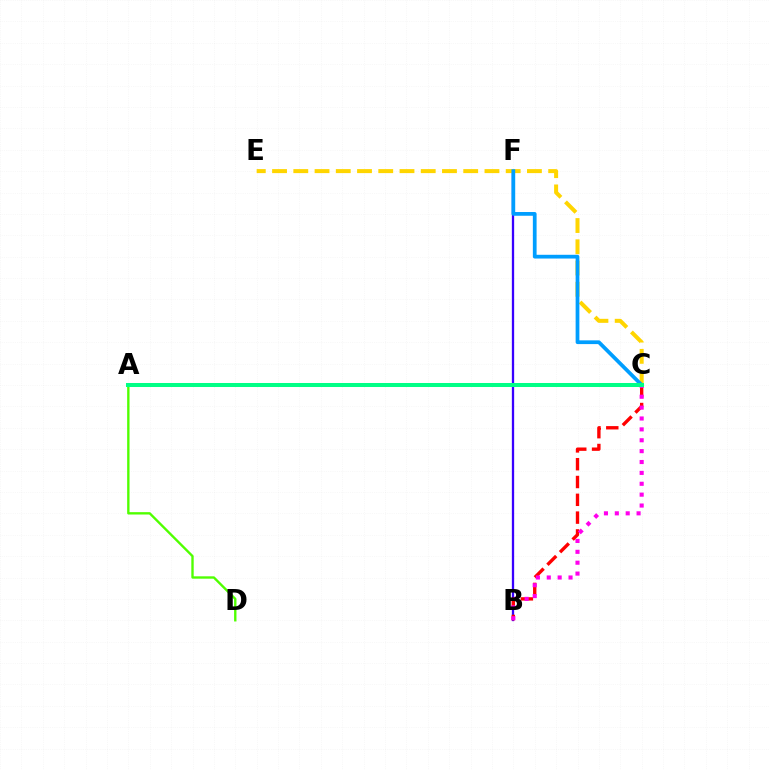{('B', 'F'): [{'color': '#3700ff', 'line_style': 'solid', 'thickness': 1.65}], ('B', 'C'): [{'color': '#ff0000', 'line_style': 'dashed', 'thickness': 2.42}, {'color': '#ff00ed', 'line_style': 'dotted', 'thickness': 2.96}], ('A', 'D'): [{'color': '#4fff00', 'line_style': 'solid', 'thickness': 1.7}], ('C', 'E'): [{'color': '#ffd500', 'line_style': 'dashed', 'thickness': 2.89}], ('C', 'F'): [{'color': '#009eff', 'line_style': 'solid', 'thickness': 2.7}], ('A', 'C'): [{'color': '#00ff86', 'line_style': 'solid', 'thickness': 2.89}]}